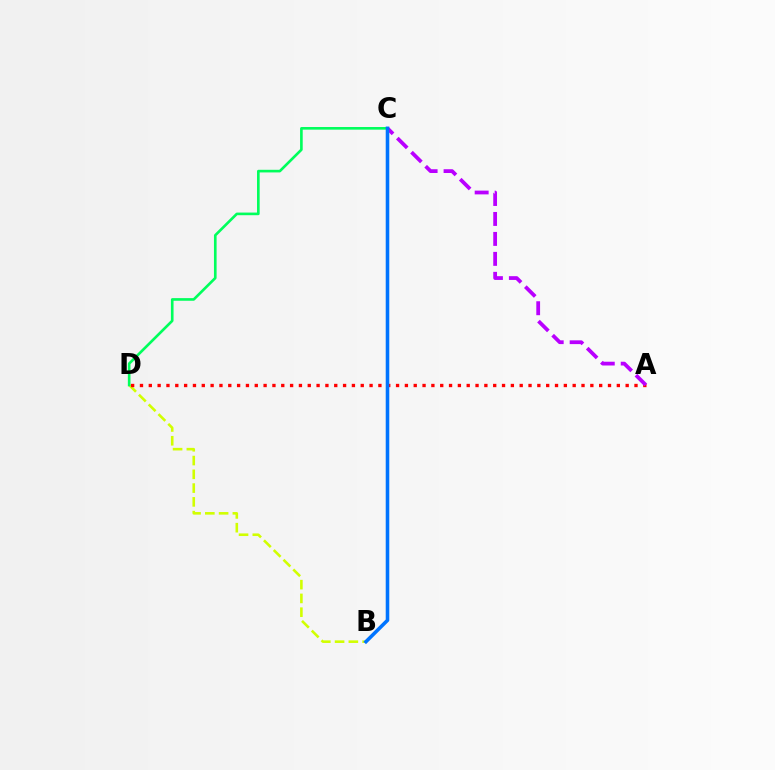{('B', 'D'): [{'color': '#d1ff00', 'line_style': 'dashed', 'thickness': 1.87}], ('A', 'D'): [{'color': '#ff0000', 'line_style': 'dotted', 'thickness': 2.4}], ('A', 'C'): [{'color': '#b900ff', 'line_style': 'dashed', 'thickness': 2.71}], ('C', 'D'): [{'color': '#00ff5c', 'line_style': 'solid', 'thickness': 1.9}], ('B', 'C'): [{'color': '#0074ff', 'line_style': 'solid', 'thickness': 2.57}]}